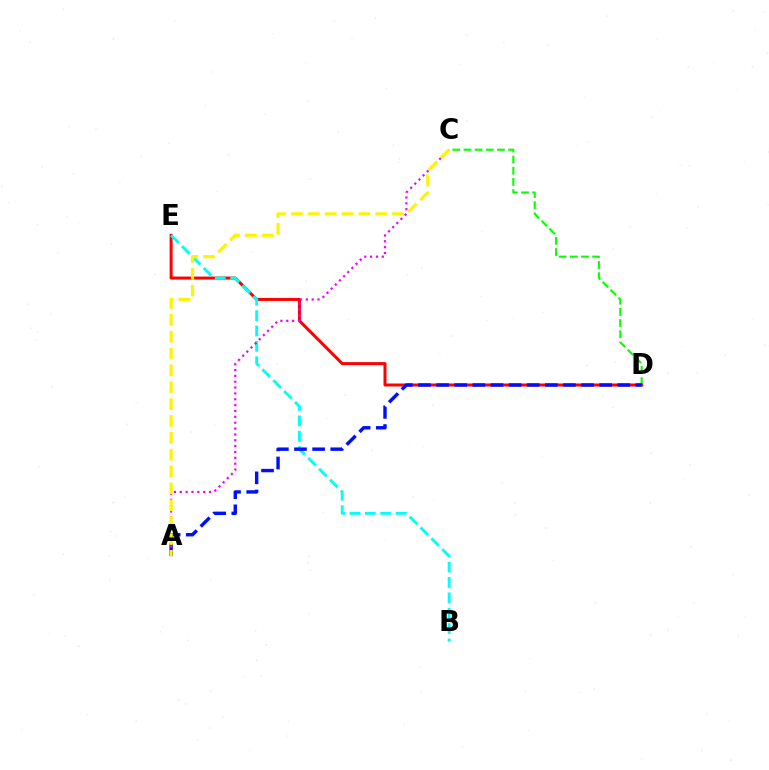{('C', 'D'): [{'color': '#08ff00', 'line_style': 'dashed', 'thickness': 1.51}], ('D', 'E'): [{'color': '#ff0000', 'line_style': 'solid', 'thickness': 2.16}], ('B', 'E'): [{'color': '#00fff6', 'line_style': 'dashed', 'thickness': 2.09}], ('A', 'D'): [{'color': '#0010ff', 'line_style': 'dashed', 'thickness': 2.46}], ('A', 'C'): [{'color': '#ee00ff', 'line_style': 'dotted', 'thickness': 1.59}, {'color': '#fcf500', 'line_style': 'dashed', 'thickness': 2.29}]}